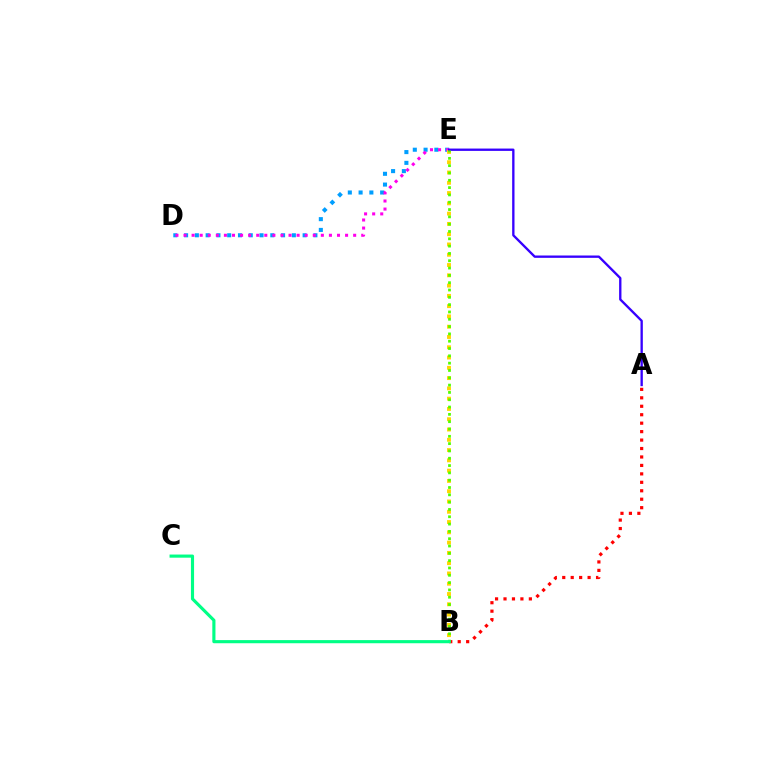{('D', 'E'): [{'color': '#009eff', 'line_style': 'dotted', 'thickness': 2.93}, {'color': '#ff00ed', 'line_style': 'dotted', 'thickness': 2.19}], ('B', 'E'): [{'color': '#ffd500', 'line_style': 'dotted', 'thickness': 2.79}, {'color': '#4fff00', 'line_style': 'dotted', 'thickness': 1.99}], ('A', 'E'): [{'color': '#3700ff', 'line_style': 'solid', 'thickness': 1.68}], ('A', 'B'): [{'color': '#ff0000', 'line_style': 'dotted', 'thickness': 2.3}], ('B', 'C'): [{'color': '#00ff86', 'line_style': 'solid', 'thickness': 2.26}]}